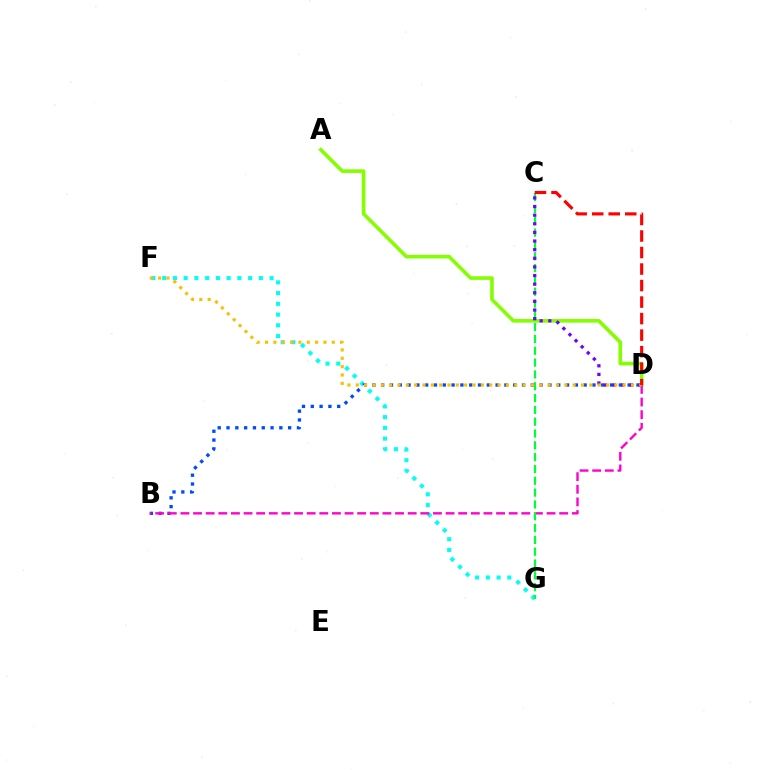{('F', 'G'): [{'color': '#00fff6', 'line_style': 'dotted', 'thickness': 2.92}], ('A', 'D'): [{'color': '#84ff00', 'line_style': 'solid', 'thickness': 2.6}], ('B', 'D'): [{'color': '#004bff', 'line_style': 'dotted', 'thickness': 2.39}, {'color': '#ff00cf', 'line_style': 'dashed', 'thickness': 1.72}], ('C', 'G'): [{'color': '#00ff39', 'line_style': 'dashed', 'thickness': 1.61}], ('C', 'D'): [{'color': '#7200ff', 'line_style': 'dotted', 'thickness': 2.34}, {'color': '#ff0000', 'line_style': 'dashed', 'thickness': 2.24}], ('D', 'F'): [{'color': '#ffbd00', 'line_style': 'dotted', 'thickness': 2.27}]}